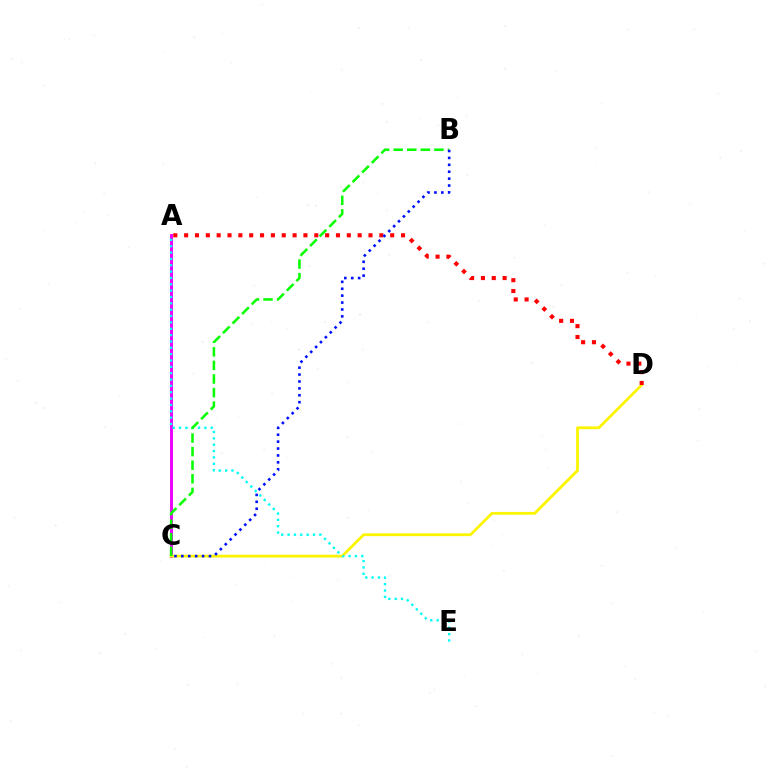{('A', 'C'): [{'color': '#ee00ff', 'line_style': 'solid', 'thickness': 2.13}], ('C', 'D'): [{'color': '#fcf500', 'line_style': 'solid', 'thickness': 2.01}], ('A', 'D'): [{'color': '#ff0000', 'line_style': 'dotted', 'thickness': 2.95}], ('A', 'E'): [{'color': '#00fff6', 'line_style': 'dotted', 'thickness': 1.73}], ('B', 'C'): [{'color': '#08ff00', 'line_style': 'dashed', 'thickness': 1.84}, {'color': '#0010ff', 'line_style': 'dotted', 'thickness': 1.88}]}